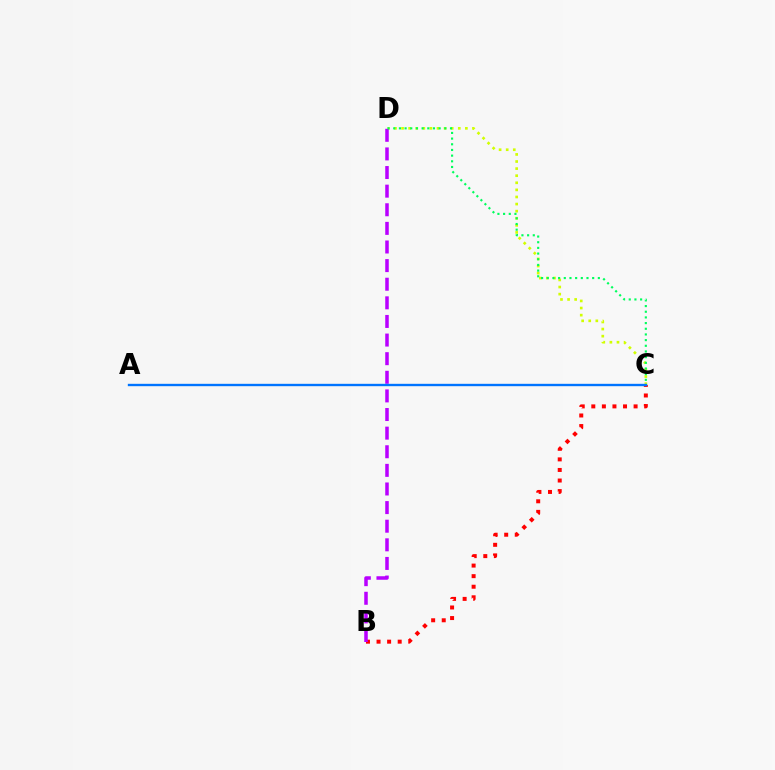{('C', 'D'): [{'color': '#d1ff00', 'line_style': 'dotted', 'thickness': 1.93}, {'color': '#00ff5c', 'line_style': 'dotted', 'thickness': 1.54}], ('B', 'C'): [{'color': '#ff0000', 'line_style': 'dotted', 'thickness': 2.87}], ('B', 'D'): [{'color': '#b900ff', 'line_style': 'dashed', 'thickness': 2.53}], ('A', 'C'): [{'color': '#0074ff', 'line_style': 'solid', 'thickness': 1.71}]}